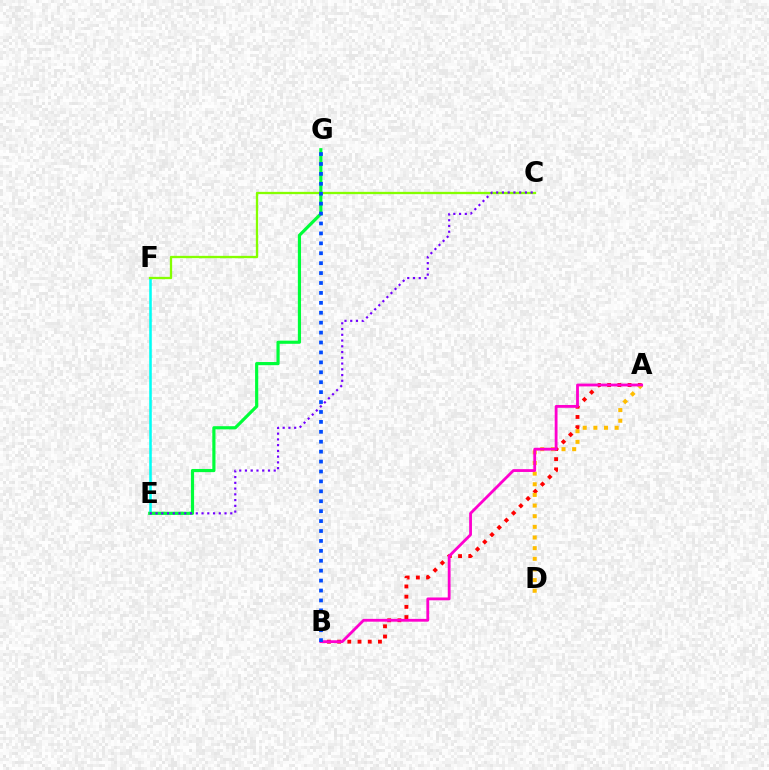{('A', 'B'): [{'color': '#ff0000', 'line_style': 'dotted', 'thickness': 2.77}, {'color': '#ff00cf', 'line_style': 'solid', 'thickness': 2.03}], ('E', 'F'): [{'color': '#00fff6', 'line_style': 'solid', 'thickness': 1.85}], ('E', 'G'): [{'color': '#00ff39', 'line_style': 'solid', 'thickness': 2.28}], ('A', 'D'): [{'color': '#ffbd00', 'line_style': 'dotted', 'thickness': 2.89}], ('C', 'F'): [{'color': '#84ff00', 'line_style': 'solid', 'thickness': 1.65}], ('C', 'E'): [{'color': '#7200ff', 'line_style': 'dotted', 'thickness': 1.56}], ('B', 'G'): [{'color': '#004bff', 'line_style': 'dotted', 'thickness': 2.7}]}